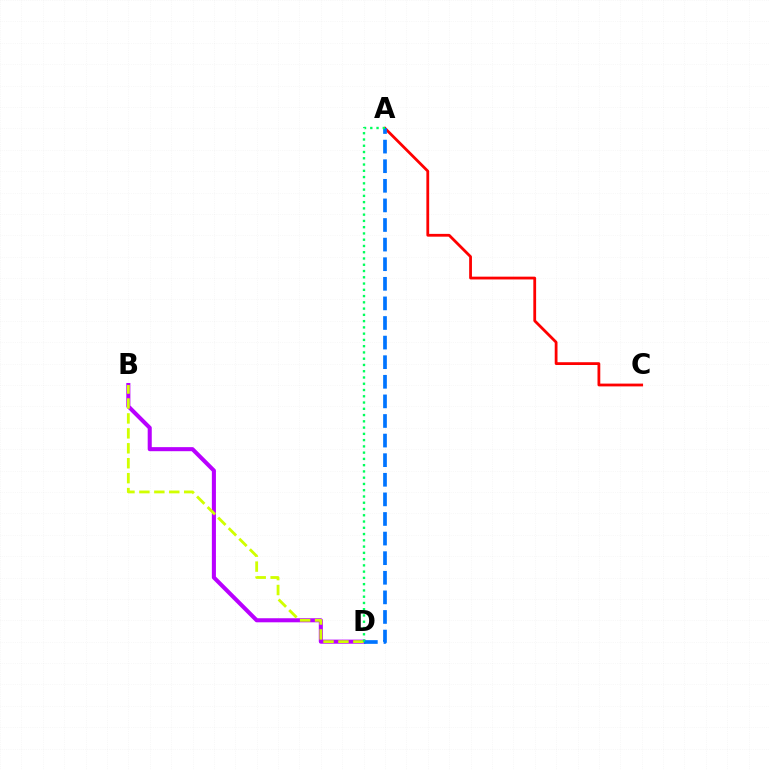{('B', 'D'): [{'color': '#b900ff', 'line_style': 'solid', 'thickness': 2.93}, {'color': '#d1ff00', 'line_style': 'dashed', 'thickness': 2.03}], ('A', 'C'): [{'color': '#ff0000', 'line_style': 'solid', 'thickness': 2.01}], ('A', 'D'): [{'color': '#0074ff', 'line_style': 'dashed', 'thickness': 2.66}, {'color': '#00ff5c', 'line_style': 'dotted', 'thickness': 1.7}]}